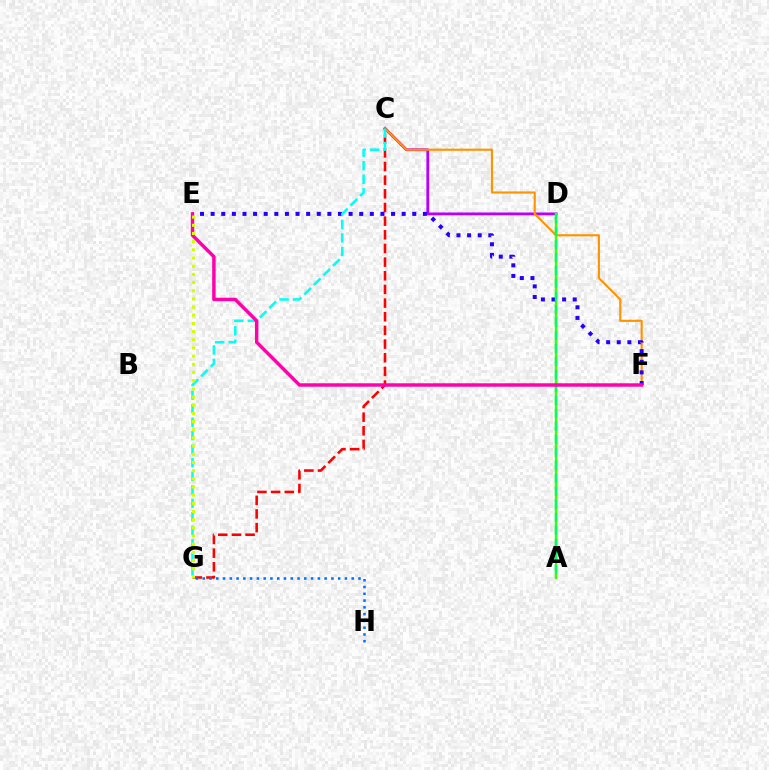{('C', 'D'): [{'color': '#b900ff', 'line_style': 'solid', 'thickness': 2.03}], ('C', 'F'): [{'color': '#ff9400', 'line_style': 'solid', 'thickness': 1.55}], ('A', 'D'): [{'color': '#3dff00', 'line_style': 'solid', 'thickness': 1.72}, {'color': '#00ff5c', 'line_style': 'dashed', 'thickness': 1.76}], ('C', 'G'): [{'color': '#ff0000', 'line_style': 'dashed', 'thickness': 1.86}, {'color': '#00fff6', 'line_style': 'dashed', 'thickness': 1.84}], ('E', 'F'): [{'color': '#2500ff', 'line_style': 'dotted', 'thickness': 2.88}, {'color': '#ff00ac', 'line_style': 'solid', 'thickness': 2.47}], ('G', 'H'): [{'color': '#0074ff', 'line_style': 'dotted', 'thickness': 1.84}], ('E', 'G'): [{'color': '#d1ff00', 'line_style': 'dotted', 'thickness': 2.22}]}